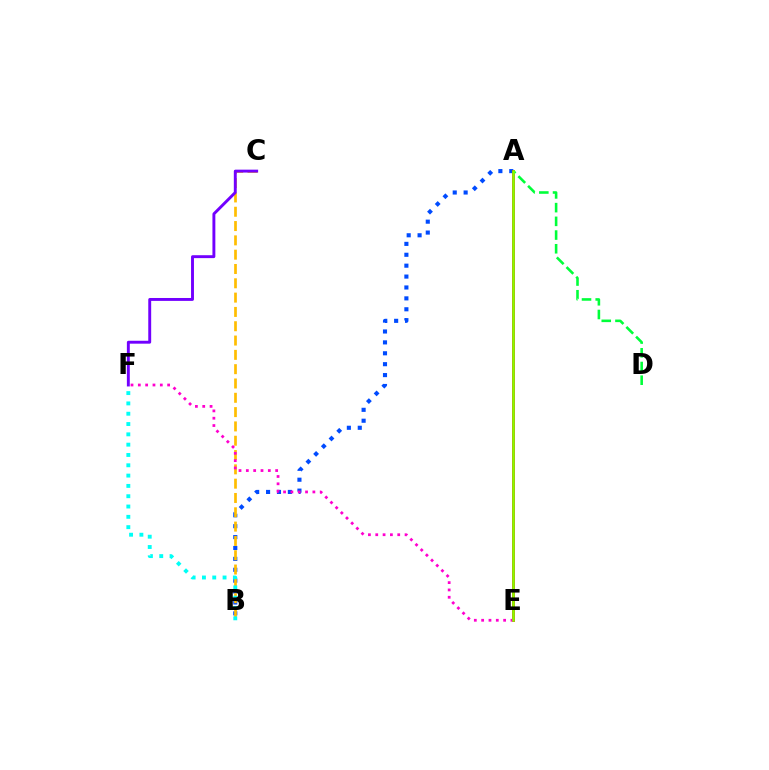{('A', 'B'): [{'color': '#004bff', 'line_style': 'dotted', 'thickness': 2.96}], ('A', 'E'): [{'color': '#ff0000', 'line_style': 'solid', 'thickness': 1.98}, {'color': '#84ff00', 'line_style': 'solid', 'thickness': 1.83}], ('B', 'C'): [{'color': '#ffbd00', 'line_style': 'dashed', 'thickness': 1.94}], ('A', 'D'): [{'color': '#00ff39', 'line_style': 'dashed', 'thickness': 1.86}], ('E', 'F'): [{'color': '#ff00cf', 'line_style': 'dotted', 'thickness': 1.99}], ('C', 'F'): [{'color': '#7200ff', 'line_style': 'solid', 'thickness': 2.1}], ('B', 'F'): [{'color': '#00fff6', 'line_style': 'dotted', 'thickness': 2.8}]}